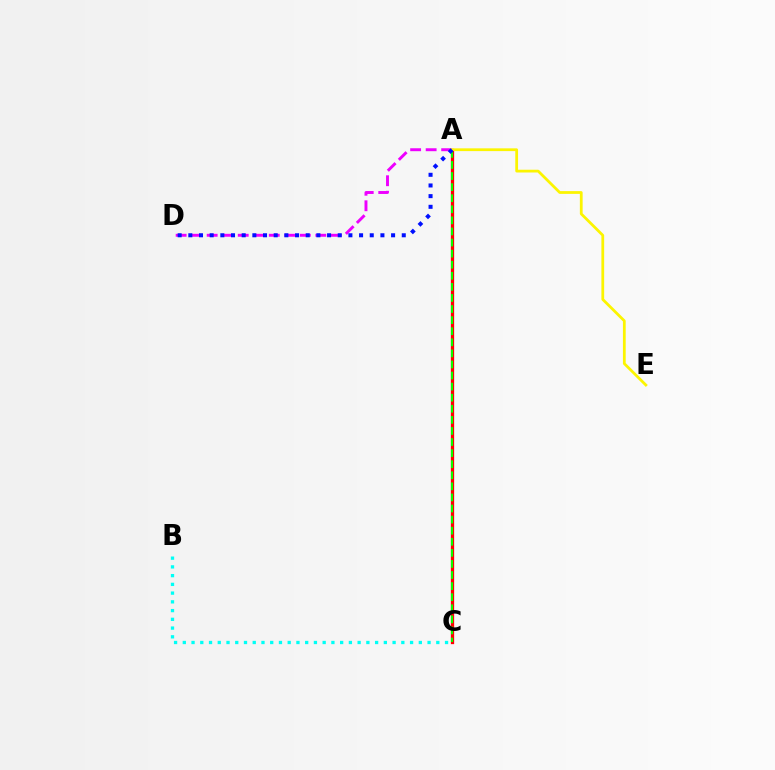{('A', 'C'): [{'color': '#ff0000', 'line_style': 'solid', 'thickness': 2.37}, {'color': '#08ff00', 'line_style': 'dashed', 'thickness': 1.51}], ('B', 'C'): [{'color': '#00fff6', 'line_style': 'dotted', 'thickness': 2.38}], ('A', 'D'): [{'color': '#ee00ff', 'line_style': 'dashed', 'thickness': 2.11}, {'color': '#0010ff', 'line_style': 'dotted', 'thickness': 2.9}], ('A', 'E'): [{'color': '#fcf500', 'line_style': 'solid', 'thickness': 1.99}]}